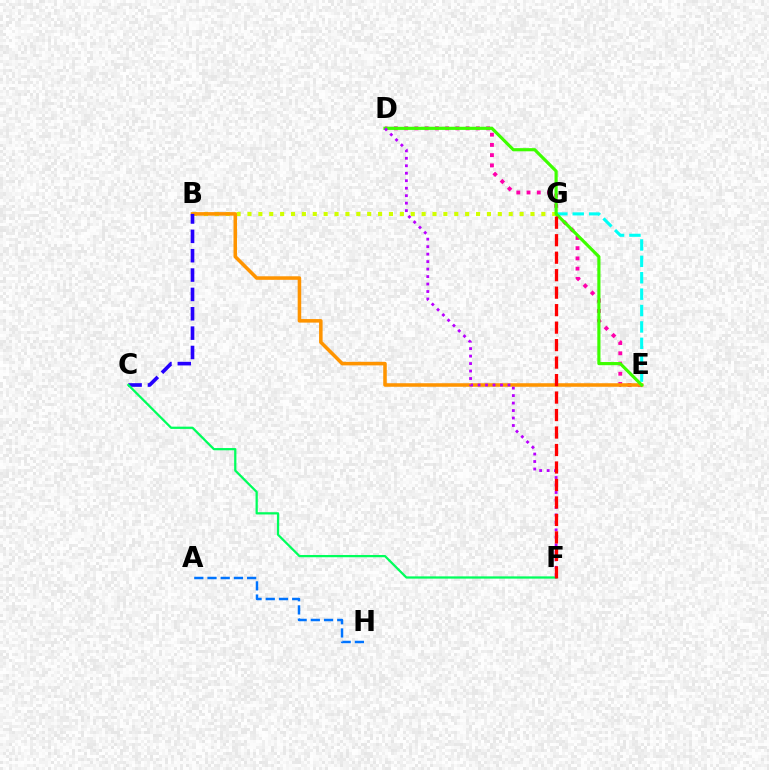{('D', 'E'): [{'color': '#ff00ac', 'line_style': 'dotted', 'thickness': 2.78}, {'color': '#3dff00', 'line_style': 'solid', 'thickness': 2.27}], ('B', 'G'): [{'color': '#d1ff00', 'line_style': 'dotted', 'thickness': 2.96}], ('B', 'E'): [{'color': '#ff9400', 'line_style': 'solid', 'thickness': 2.55}], ('E', 'G'): [{'color': '#00fff6', 'line_style': 'dashed', 'thickness': 2.23}], ('A', 'H'): [{'color': '#0074ff', 'line_style': 'dashed', 'thickness': 1.79}], ('B', 'C'): [{'color': '#2500ff', 'line_style': 'dashed', 'thickness': 2.63}], ('D', 'F'): [{'color': '#b900ff', 'line_style': 'dotted', 'thickness': 2.03}], ('C', 'F'): [{'color': '#00ff5c', 'line_style': 'solid', 'thickness': 1.62}], ('F', 'G'): [{'color': '#ff0000', 'line_style': 'dashed', 'thickness': 2.38}]}